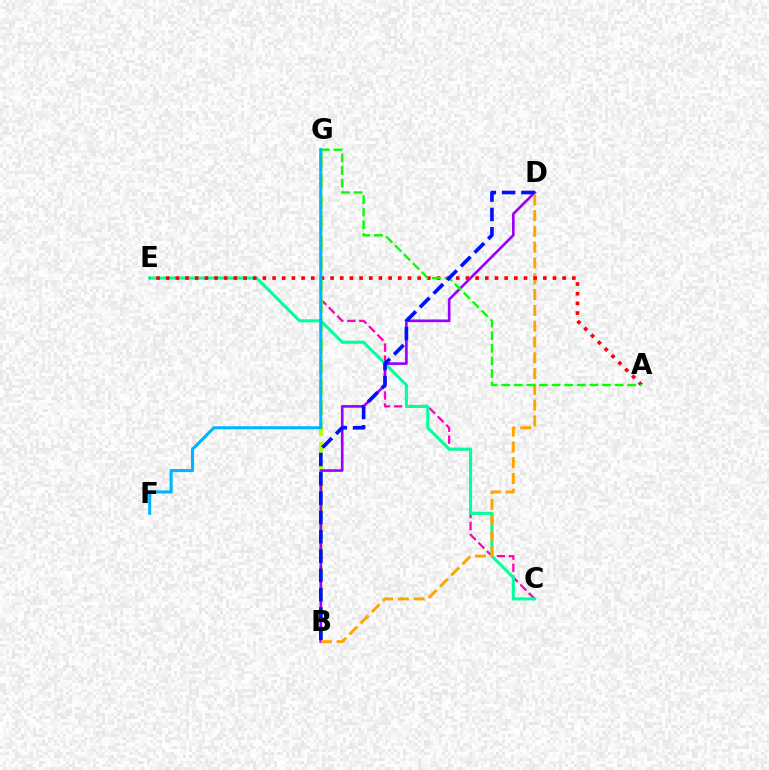{('C', 'G'): [{'color': '#ff00bd', 'line_style': 'dashed', 'thickness': 1.63}], ('B', 'G'): [{'color': '#b3ff00', 'line_style': 'dashed', 'thickness': 2.8}], ('C', 'E'): [{'color': '#00ff9d', 'line_style': 'solid', 'thickness': 2.2}], ('B', 'D'): [{'color': '#9b00ff', 'line_style': 'solid', 'thickness': 1.91}, {'color': '#ffa500', 'line_style': 'dashed', 'thickness': 2.15}, {'color': '#0010ff', 'line_style': 'dashed', 'thickness': 2.62}], ('A', 'E'): [{'color': '#ff0000', 'line_style': 'dotted', 'thickness': 2.63}], ('A', 'G'): [{'color': '#08ff00', 'line_style': 'dashed', 'thickness': 1.71}], ('F', 'G'): [{'color': '#00b5ff', 'line_style': 'solid', 'thickness': 2.2}]}